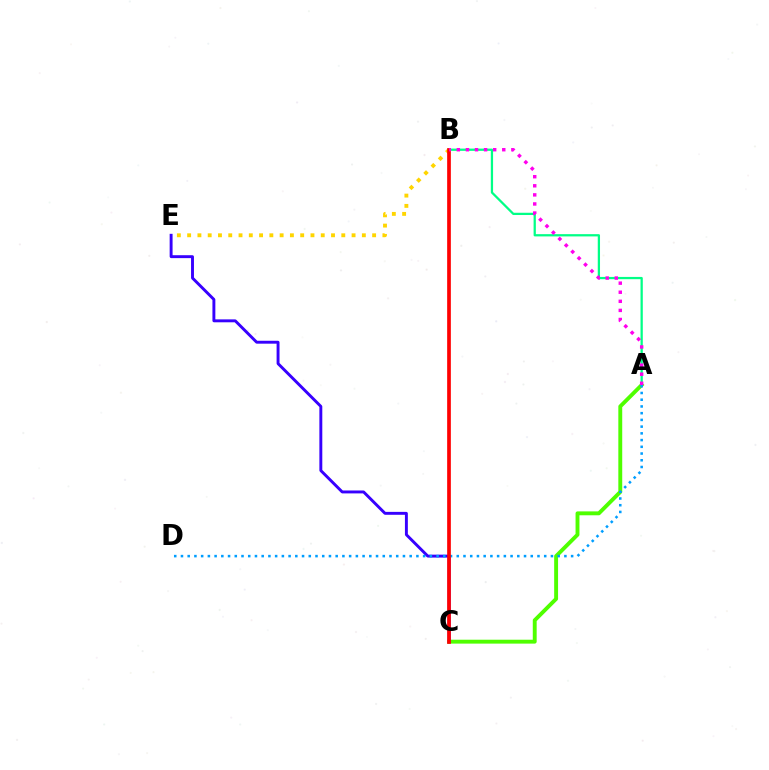{('A', 'C'): [{'color': '#4fff00', 'line_style': 'solid', 'thickness': 2.8}], ('B', 'E'): [{'color': '#ffd500', 'line_style': 'dotted', 'thickness': 2.79}], ('A', 'B'): [{'color': '#00ff86', 'line_style': 'solid', 'thickness': 1.63}, {'color': '#ff00ed', 'line_style': 'dotted', 'thickness': 2.47}], ('C', 'E'): [{'color': '#3700ff', 'line_style': 'solid', 'thickness': 2.1}], ('A', 'D'): [{'color': '#009eff', 'line_style': 'dotted', 'thickness': 1.83}], ('B', 'C'): [{'color': '#ff0000', 'line_style': 'solid', 'thickness': 2.66}]}